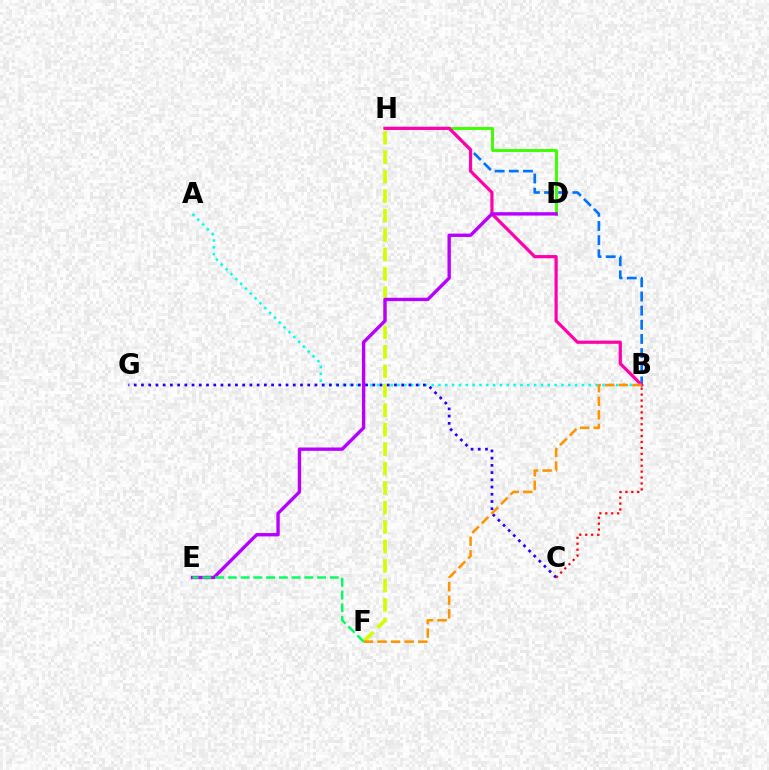{('B', 'H'): [{'color': '#0074ff', 'line_style': 'dashed', 'thickness': 1.92}, {'color': '#ff00ac', 'line_style': 'solid', 'thickness': 2.31}], ('D', 'H'): [{'color': '#3dff00', 'line_style': 'solid', 'thickness': 2.11}], ('A', 'B'): [{'color': '#00fff6', 'line_style': 'dotted', 'thickness': 1.86}], ('F', 'H'): [{'color': '#d1ff00', 'line_style': 'dashed', 'thickness': 2.64}], ('C', 'G'): [{'color': '#2500ff', 'line_style': 'dotted', 'thickness': 1.96}], ('D', 'E'): [{'color': '#b900ff', 'line_style': 'solid', 'thickness': 2.42}], ('B', 'F'): [{'color': '#ff9400', 'line_style': 'dashed', 'thickness': 1.84}], ('E', 'F'): [{'color': '#00ff5c', 'line_style': 'dashed', 'thickness': 1.73}], ('B', 'C'): [{'color': '#ff0000', 'line_style': 'dotted', 'thickness': 1.61}]}